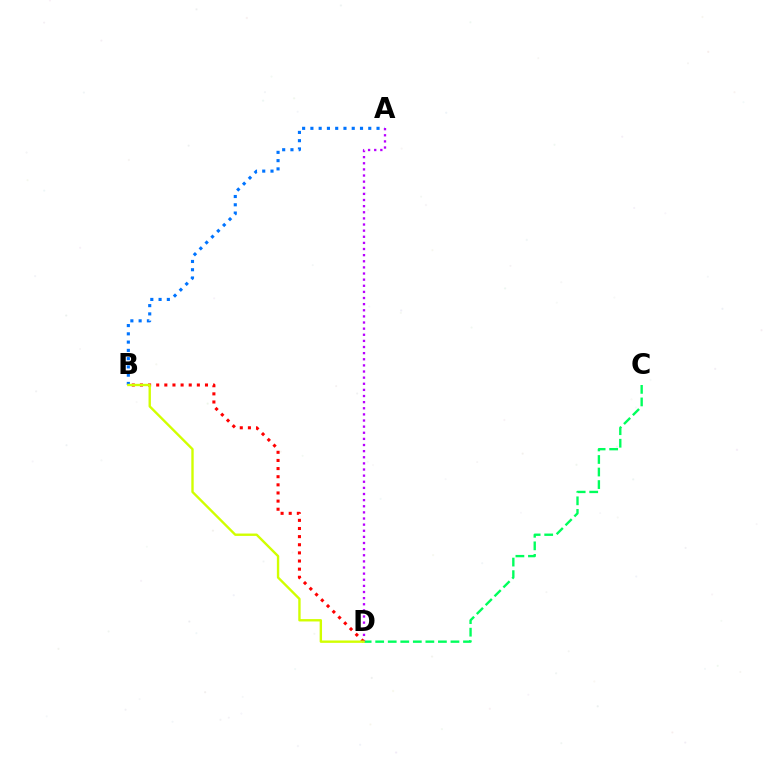{('A', 'B'): [{'color': '#0074ff', 'line_style': 'dotted', 'thickness': 2.25}], ('C', 'D'): [{'color': '#00ff5c', 'line_style': 'dashed', 'thickness': 1.7}], ('A', 'D'): [{'color': '#b900ff', 'line_style': 'dotted', 'thickness': 1.66}], ('B', 'D'): [{'color': '#ff0000', 'line_style': 'dotted', 'thickness': 2.21}, {'color': '#d1ff00', 'line_style': 'solid', 'thickness': 1.71}]}